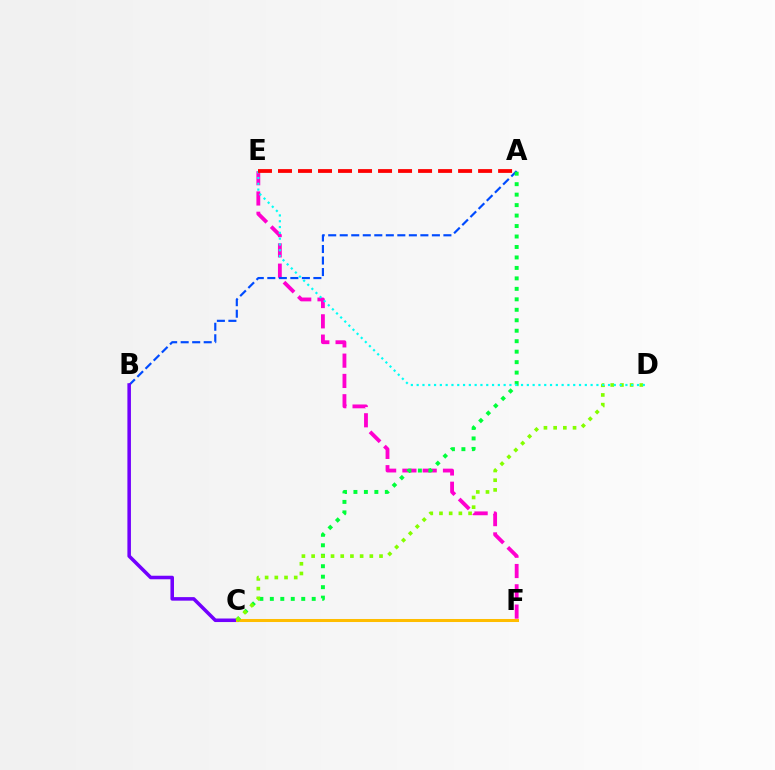{('E', 'F'): [{'color': '#ff00cf', 'line_style': 'dashed', 'thickness': 2.76}], ('A', 'B'): [{'color': '#004bff', 'line_style': 'dashed', 'thickness': 1.56}], ('B', 'C'): [{'color': '#7200ff', 'line_style': 'solid', 'thickness': 2.55}], ('C', 'F'): [{'color': '#ffbd00', 'line_style': 'solid', 'thickness': 2.18}], ('A', 'C'): [{'color': '#00ff39', 'line_style': 'dotted', 'thickness': 2.84}], ('C', 'D'): [{'color': '#84ff00', 'line_style': 'dotted', 'thickness': 2.64}], ('D', 'E'): [{'color': '#00fff6', 'line_style': 'dotted', 'thickness': 1.58}], ('A', 'E'): [{'color': '#ff0000', 'line_style': 'dashed', 'thickness': 2.72}]}